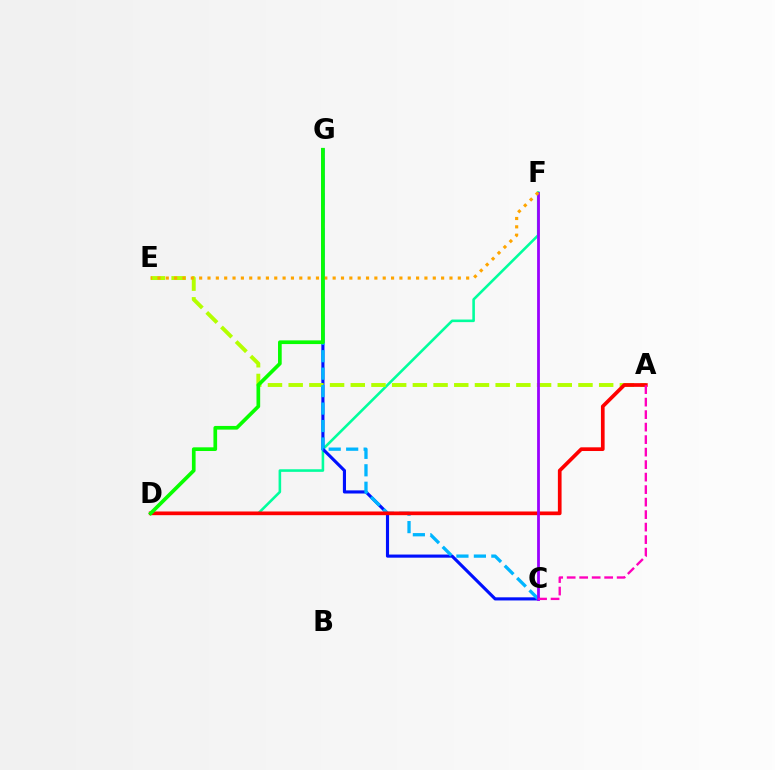{('D', 'F'): [{'color': '#00ff9d', 'line_style': 'solid', 'thickness': 1.86}], ('C', 'G'): [{'color': '#0010ff', 'line_style': 'solid', 'thickness': 2.25}, {'color': '#00b5ff', 'line_style': 'dashed', 'thickness': 2.37}], ('A', 'E'): [{'color': '#b3ff00', 'line_style': 'dashed', 'thickness': 2.81}], ('A', 'D'): [{'color': '#ff0000', 'line_style': 'solid', 'thickness': 2.66}], ('C', 'F'): [{'color': '#9b00ff', 'line_style': 'solid', 'thickness': 2.01}], ('A', 'C'): [{'color': '#ff00bd', 'line_style': 'dashed', 'thickness': 1.7}], ('E', 'F'): [{'color': '#ffa500', 'line_style': 'dotted', 'thickness': 2.27}], ('D', 'G'): [{'color': '#08ff00', 'line_style': 'solid', 'thickness': 2.65}]}